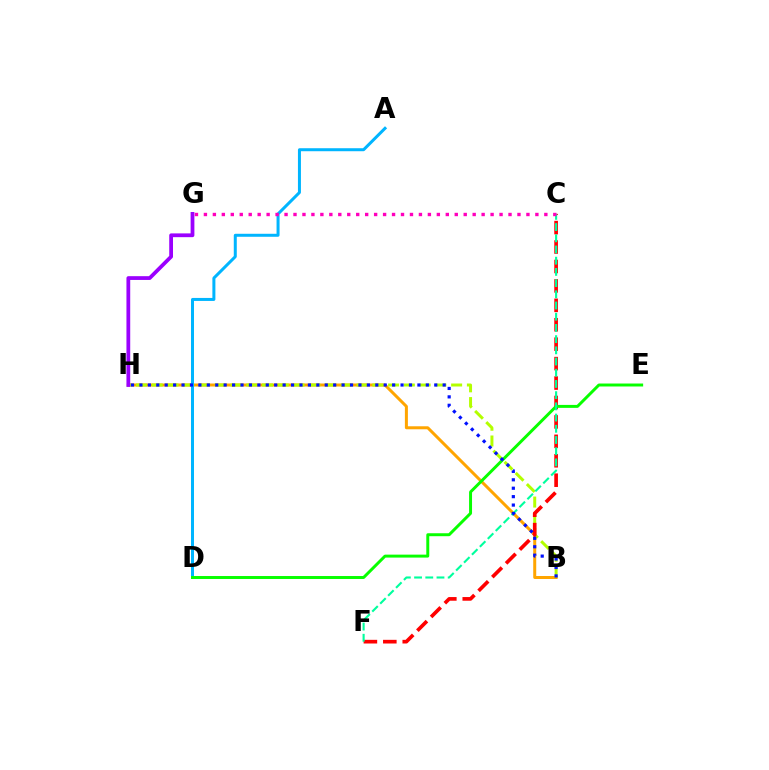{('B', 'H'): [{'color': '#ffa500', 'line_style': 'solid', 'thickness': 2.16}, {'color': '#b3ff00', 'line_style': 'dashed', 'thickness': 2.14}, {'color': '#0010ff', 'line_style': 'dotted', 'thickness': 2.29}], ('A', 'D'): [{'color': '#00b5ff', 'line_style': 'solid', 'thickness': 2.16}], ('G', 'H'): [{'color': '#9b00ff', 'line_style': 'solid', 'thickness': 2.71}], ('C', 'F'): [{'color': '#ff0000', 'line_style': 'dashed', 'thickness': 2.64}, {'color': '#00ff9d', 'line_style': 'dashed', 'thickness': 1.52}], ('D', 'E'): [{'color': '#08ff00', 'line_style': 'solid', 'thickness': 2.13}], ('C', 'G'): [{'color': '#ff00bd', 'line_style': 'dotted', 'thickness': 2.43}]}